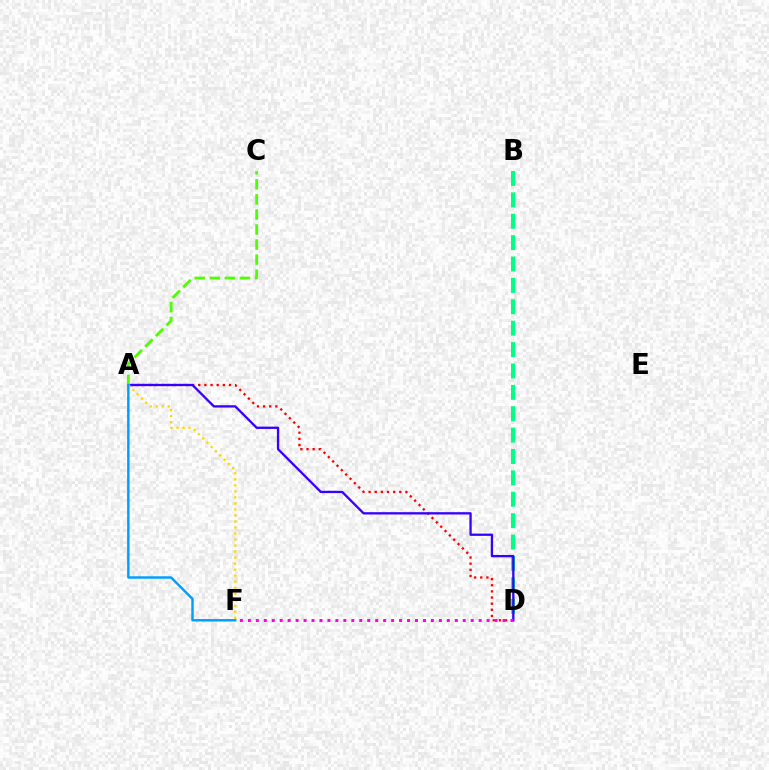{('B', 'D'): [{'color': '#00ff86', 'line_style': 'dashed', 'thickness': 2.91}], ('A', 'D'): [{'color': '#ff0000', 'line_style': 'dotted', 'thickness': 1.67}, {'color': '#3700ff', 'line_style': 'solid', 'thickness': 1.67}], ('A', 'F'): [{'color': '#ffd500', 'line_style': 'dotted', 'thickness': 1.64}, {'color': '#009eff', 'line_style': 'solid', 'thickness': 1.75}], ('D', 'F'): [{'color': '#ff00ed', 'line_style': 'dotted', 'thickness': 2.16}], ('A', 'C'): [{'color': '#4fff00', 'line_style': 'dashed', 'thickness': 2.05}]}